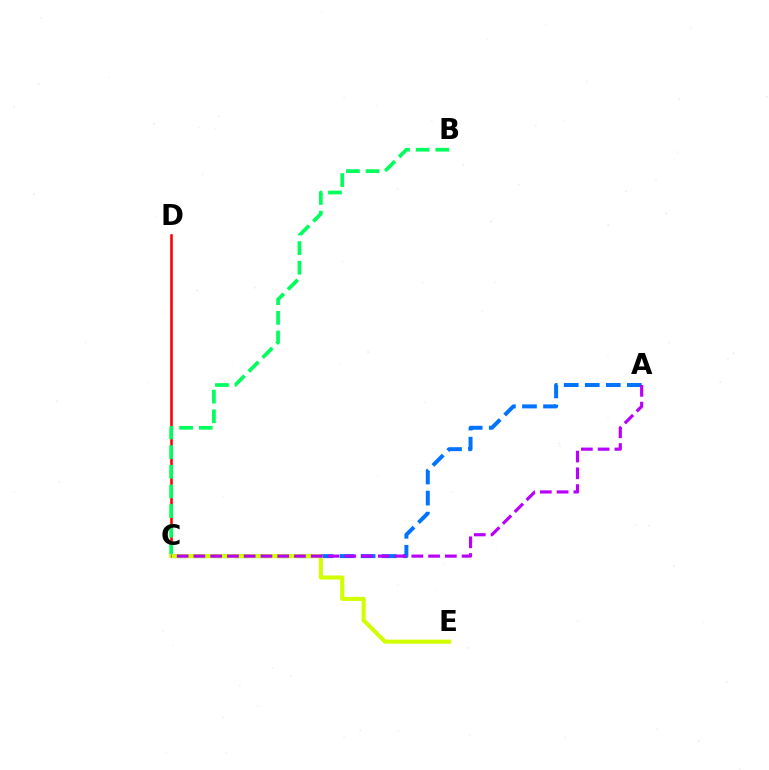{('C', 'D'): [{'color': '#ff0000', 'line_style': 'solid', 'thickness': 1.85}], ('A', 'C'): [{'color': '#0074ff', 'line_style': 'dashed', 'thickness': 2.86}, {'color': '#b900ff', 'line_style': 'dashed', 'thickness': 2.28}], ('B', 'C'): [{'color': '#00ff5c', 'line_style': 'dashed', 'thickness': 2.67}], ('C', 'E'): [{'color': '#d1ff00', 'line_style': 'solid', 'thickness': 2.94}]}